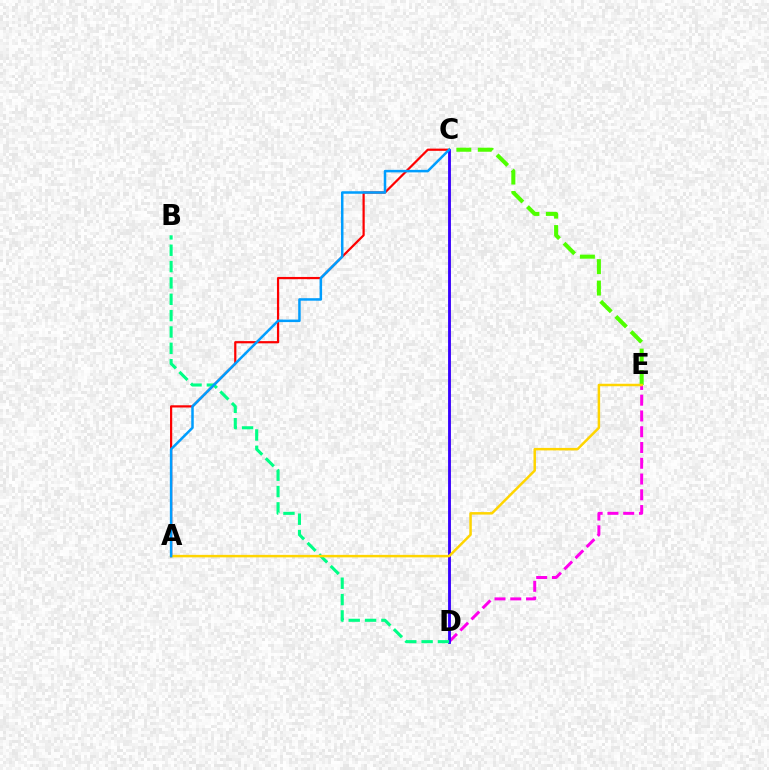{('C', 'E'): [{'color': '#4fff00', 'line_style': 'dashed', 'thickness': 2.91}], ('D', 'E'): [{'color': '#ff00ed', 'line_style': 'dashed', 'thickness': 2.14}], ('A', 'C'): [{'color': '#ff0000', 'line_style': 'solid', 'thickness': 1.59}, {'color': '#009eff', 'line_style': 'solid', 'thickness': 1.81}], ('C', 'D'): [{'color': '#3700ff', 'line_style': 'solid', 'thickness': 2.05}], ('B', 'D'): [{'color': '#00ff86', 'line_style': 'dashed', 'thickness': 2.22}], ('A', 'E'): [{'color': '#ffd500', 'line_style': 'solid', 'thickness': 1.79}]}